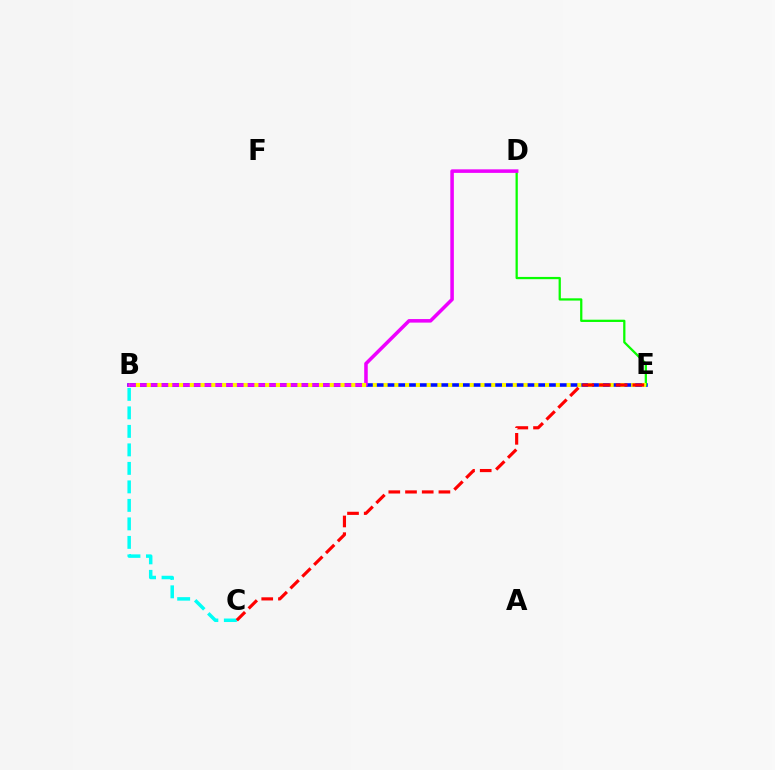{('B', 'E'): [{'color': '#0010ff', 'line_style': 'solid', 'thickness': 2.57}, {'color': '#fcf500', 'line_style': 'dotted', 'thickness': 2.93}], ('D', 'E'): [{'color': '#08ff00', 'line_style': 'solid', 'thickness': 1.62}], ('B', 'C'): [{'color': '#00fff6', 'line_style': 'dashed', 'thickness': 2.51}], ('B', 'D'): [{'color': '#ee00ff', 'line_style': 'solid', 'thickness': 2.55}], ('C', 'E'): [{'color': '#ff0000', 'line_style': 'dashed', 'thickness': 2.27}]}